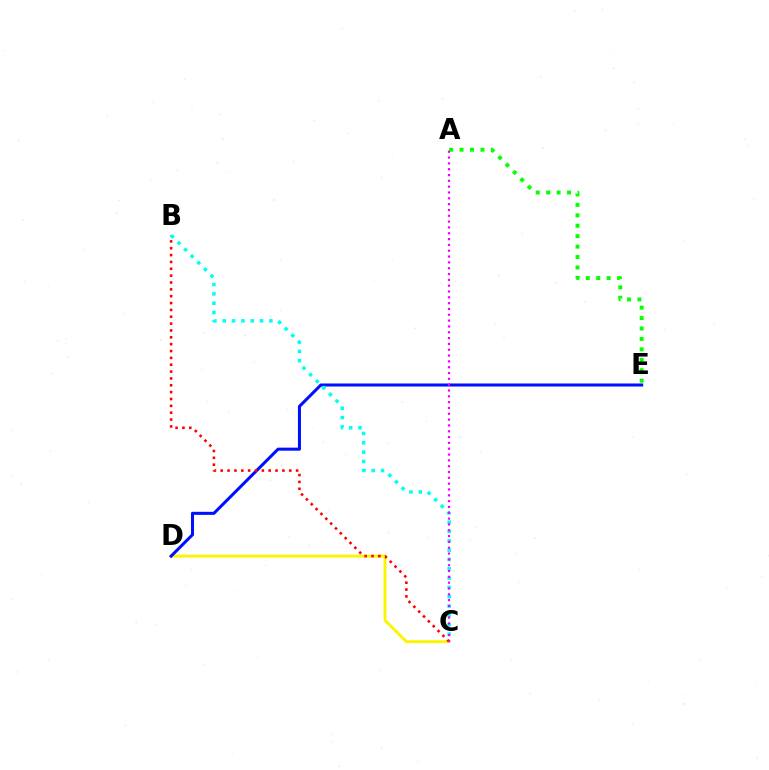{('C', 'D'): [{'color': '#fcf500', 'line_style': 'solid', 'thickness': 2.09}], ('D', 'E'): [{'color': '#0010ff', 'line_style': 'solid', 'thickness': 2.19}], ('B', 'C'): [{'color': '#ff0000', 'line_style': 'dotted', 'thickness': 1.86}, {'color': '#00fff6', 'line_style': 'dotted', 'thickness': 2.53}], ('A', 'E'): [{'color': '#08ff00', 'line_style': 'dotted', 'thickness': 2.83}], ('A', 'C'): [{'color': '#ee00ff', 'line_style': 'dotted', 'thickness': 1.58}]}